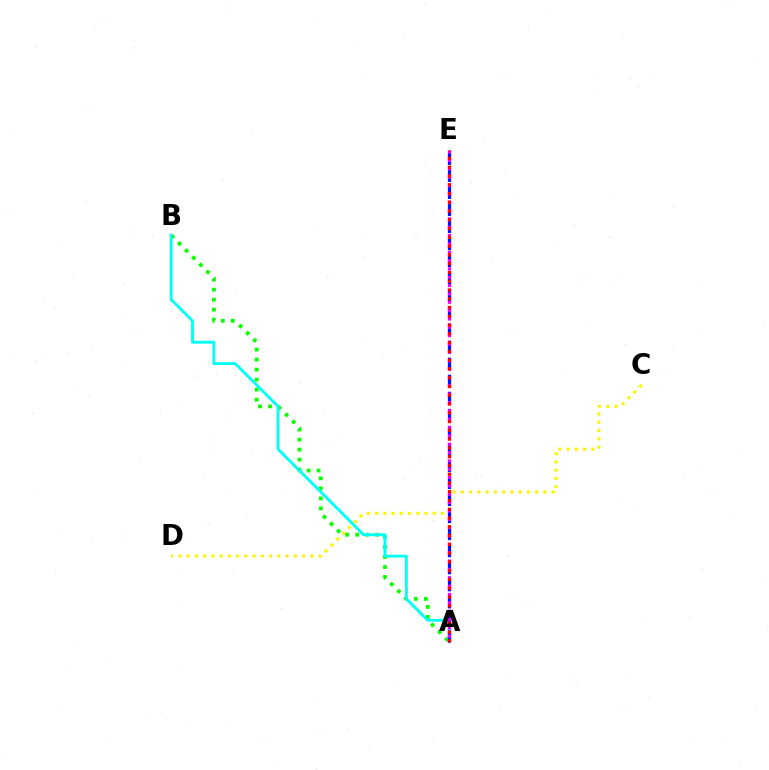{('C', 'D'): [{'color': '#fcf500', 'line_style': 'dotted', 'thickness': 2.24}], ('A', 'B'): [{'color': '#08ff00', 'line_style': 'dotted', 'thickness': 2.72}, {'color': '#00fff6', 'line_style': 'solid', 'thickness': 2.06}], ('A', 'E'): [{'color': '#0010ff', 'line_style': 'dashed', 'thickness': 2.32}, {'color': '#ee00ff', 'line_style': 'dotted', 'thickness': 2.27}, {'color': '#ff0000', 'line_style': 'dotted', 'thickness': 2.38}]}